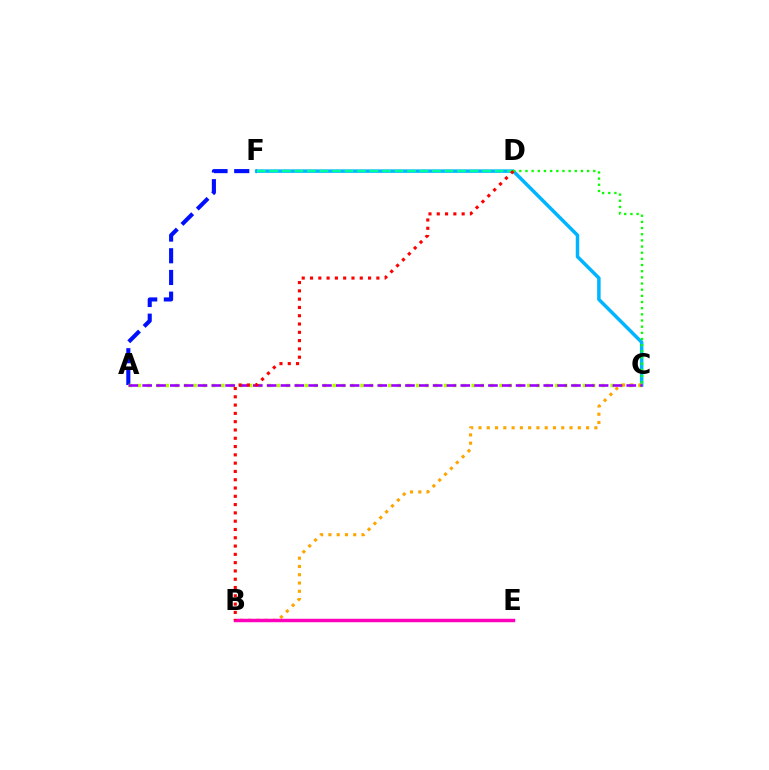{('A', 'F'): [{'color': '#0010ff', 'line_style': 'dashed', 'thickness': 2.95}], ('C', 'F'): [{'color': '#00b5ff', 'line_style': 'solid', 'thickness': 2.51}], ('D', 'F'): [{'color': '#00ff9d', 'line_style': 'dashed', 'thickness': 1.7}], ('A', 'C'): [{'color': '#b3ff00', 'line_style': 'dotted', 'thickness': 2.52}, {'color': '#9b00ff', 'line_style': 'dashed', 'thickness': 1.88}], ('B', 'C'): [{'color': '#ffa500', 'line_style': 'dotted', 'thickness': 2.25}], ('C', 'D'): [{'color': '#08ff00', 'line_style': 'dotted', 'thickness': 1.67}], ('B', 'E'): [{'color': '#ff00bd', 'line_style': 'solid', 'thickness': 2.49}], ('B', 'D'): [{'color': '#ff0000', 'line_style': 'dotted', 'thickness': 2.25}]}